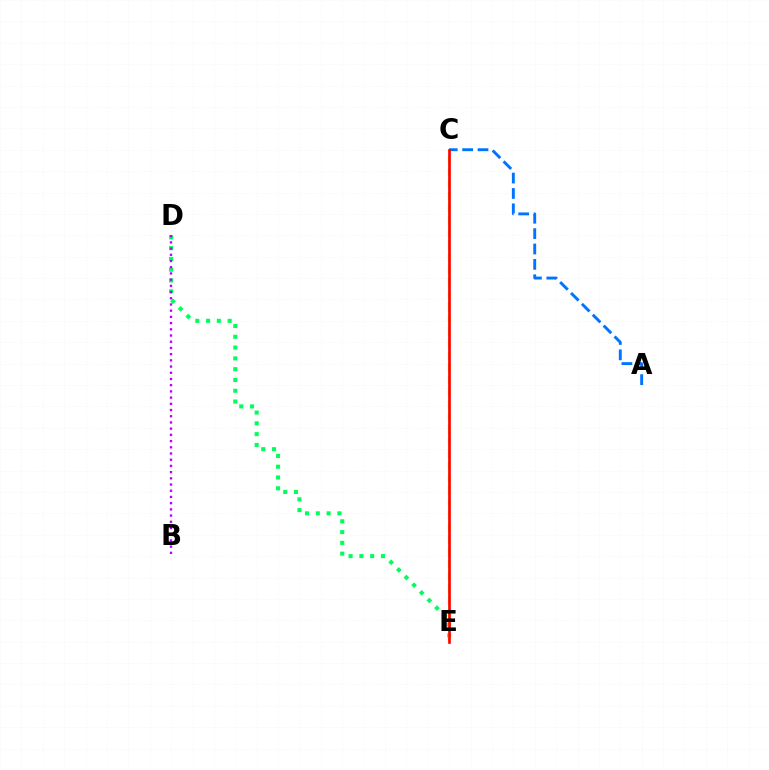{('D', 'E'): [{'color': '#00ff5c', 'line_style': 'dotted', 'thickness': 2.93}], ('A', 'C'): [{'color': '#0074ff', 'line_style': 'dashed', 'thickness': 2.09}], ('B', 'D'): [{'color': '#b900ff', 'line_style': 'dotted', 'thickness': 1.69}], ('C', 'E'): [{'color': '#d1ff00', 'line_style': 'dashed', 'thickness': 1.67}, {'color': '#ff0000', 'line_style': 'solid', 'thickness': 1.91}]}